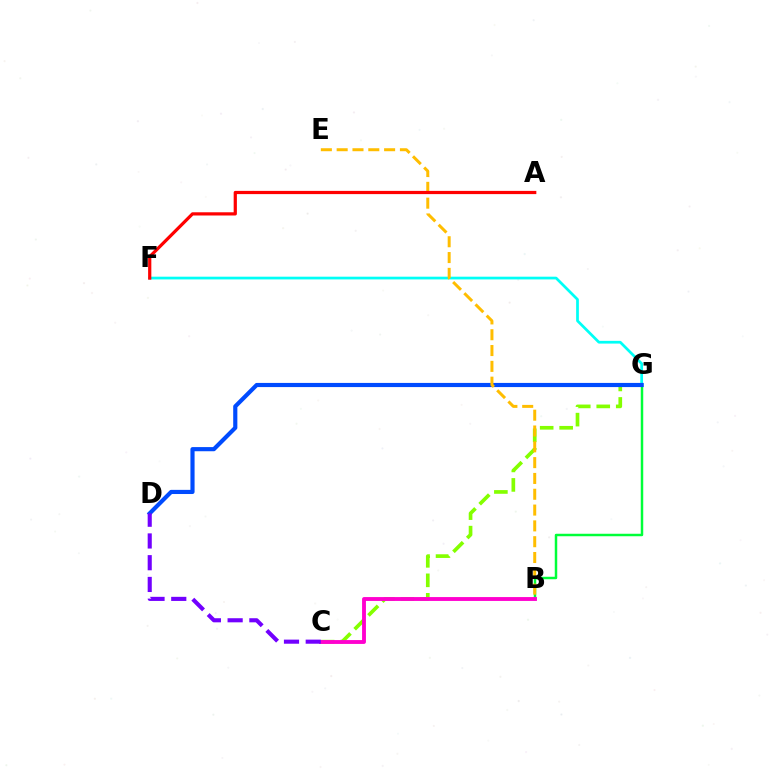{('B', 'G'): [{'color': '#00ff39', 'line_style': 'solid', 'thickness': 1.78}], ('C', 'G'): [{'color': '#84ff00', 'line_style': 'dashed', 'thickness': 2.65}], ('F', 'G'): [{'color': '#00fff6', 'line_style': 'solid', 'thickness': 1.96}], ('D', 'G'): [{'color': '#004bff', 'line_style': 'solid', 'thickness': 2.99}], ('B', 'E'): [{'color': '#ffbd00', 'line_style': 'dashed', 'thickness': 2.15}], ('A', 'F'): [{'color': '#ff0000', 'line_style': 'solid', 'thickness': 2.32}], ('B', 'C'): [{'color': '#ff00cf', 'line_style': 'solid', 'thickness': 2.78}], ('C', 'D'): [{'color': '#7200ff', 'line_style': 'dashed', 'thickness': 2.95}]}